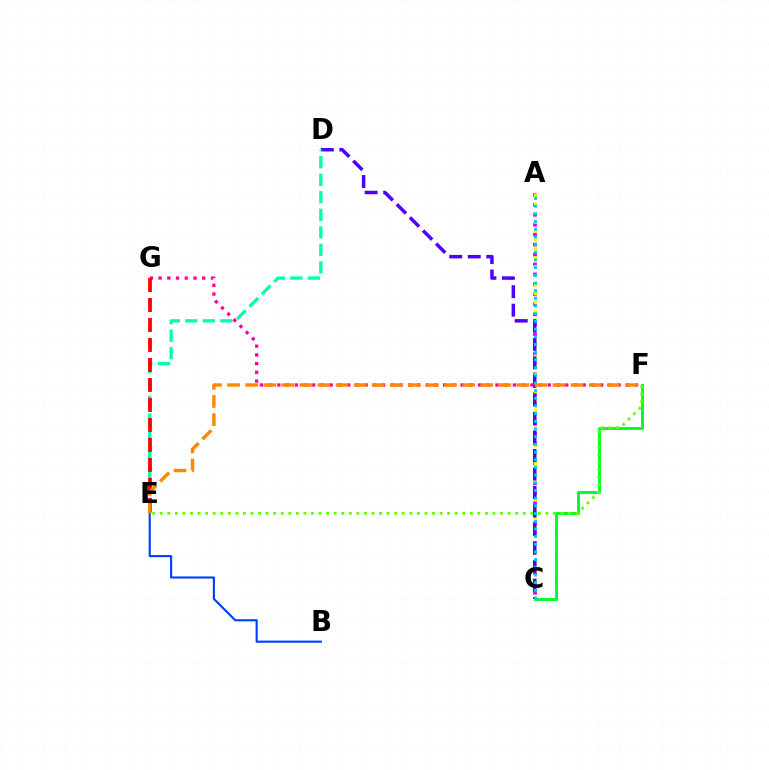{('A', 'C'): [{'color': '#d600ff', 'line_style': 'dotted', 'thickness': 2.7}, {'color': '#eeff00', 'line_style': 'dotted', 'thickness': 2.43}, {'color': '#00c7ff', 'line_style': 'dotted', 'thickness': 2.09}], ('C', 'F'): [{'color': '#00ff27', 'line_style': 'solid', 'thickness': 2.13}], ('C', 'D'): [{'color': '#4f00ff', 'line_style': 'dashed', 'thickness': 2.52}], ('D', 'E'): [{'color': '#00ffaf', 'line_style': 'dashed', 'thickness': 2.38}], ('F', 'G'): [{'color': '#ff00a0', 'line_style': 'dotted', 'thickness': 2.37}], ('E', 'G'): [{'color': '#ff0000', 'line_style': 'dashed', 'thickness': 2.72}], ('B', 'E'): [{'color': '#003fff', 'line_style': 'solid', 'thickness': 1.52}], ('E', 'F'): [{'color': '#66ff00', 'line_style': 'dotted', 'thickness': 2.05}, {'color': '#ff8800', 'line_style': 'dashed', 'thickness': 2.46}]}